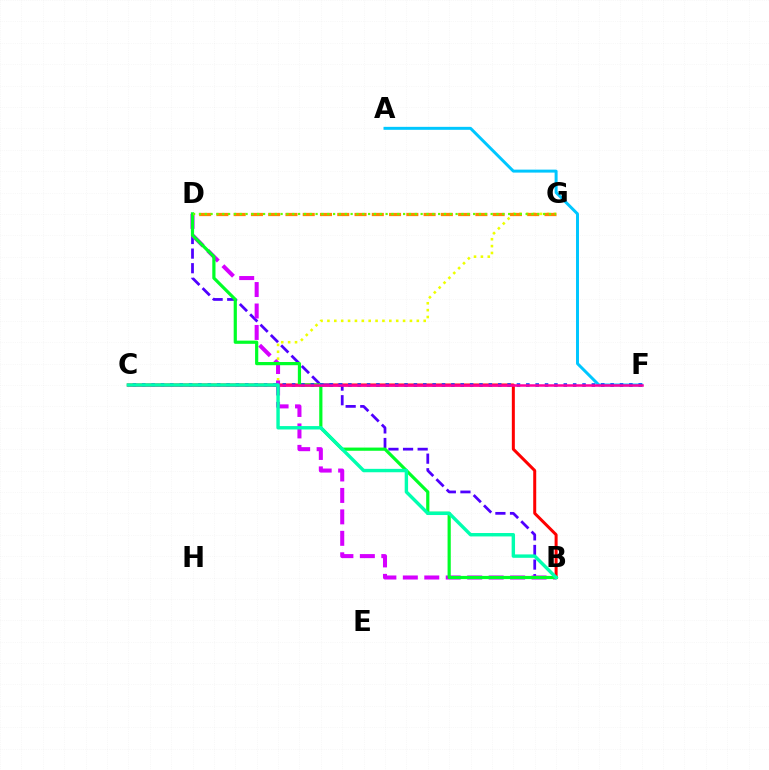{('B', 'C'): [{'color': '#ff0000', 'line_style': 'solid', 'thickness': 2.16}, {'color': '#00ffaf', 'line_style': 'solid', 'thickness': 2.45}], ('C', 'G'): [{'color': '#eeff00', 'line_style': 'dotted', 'thickness': 1.87}], ('A', 'F'): [{'color': '#00c7ff', 'line_style': 'solid', 'thickness': 2.14}], ('B', 'D'): [{'color': '#4f00ff', 'line_style': 'dashed', 'thickness': 1.98}, {'color': '#d600ff', 'line_style': 'dashed', 'thickness': 2.91}, {'color': '#00ff27', 'line_style': 'solid', 'thickness': 2.3}], ('D', 'G'): [{'color': '#ff8800', 'line_style': 'dashed', 'thickness': 2.35}, {'color': '#66ff00', 'line_style': 'dotted', 'thickness': 1.59}], ('C', 'F'): [{'color': '#003fff', 'line_style': 'dotted', 'thickness': 2.55}, {'color': '#ff00a0', 'line_style': 'solid', 'thickness': 1.8}]}